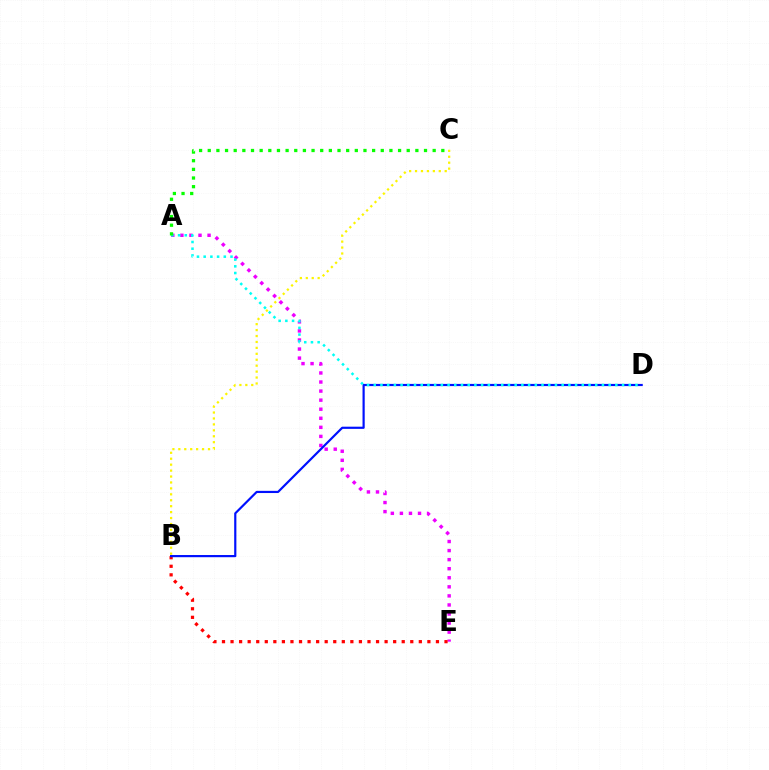{('A', 'E'): [{'color': '#ee00ff', 'line_style': 'dotted', 'thickness': 2.46}], ('B', 'E'): [{'color': '#ff0000', 'line_style': 'dotted', 'thickness': 2.33}], ('B', 'D'): [{'color': '#0010ff', 'line_style': 'solid', 'thickness': 1.57}], ('A', 'D'): [{'color': '#00fff6', 'line_style': 'dotted', 'thickness': 1.82}], ('B', 'C'): [{'color': '#fcf500', 'line_style': 'dotted', 'thickness': 1.61}], ('A', 'C'): [{'color': '#08ff00', 'line_style': 'dotted', 'thickness': 2.35}]}